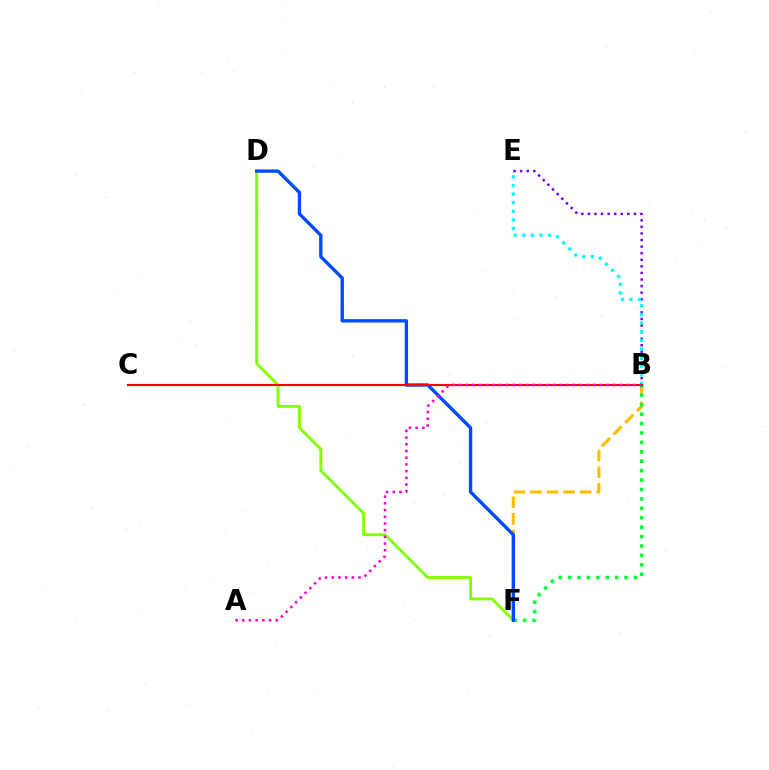{('B', 'F'): [{'color': '#ffbd00', 'line_style': 'dashed', 'thickness': 2.24}, {'color': '#00ff39', 'line_style': 'dotted', 'thickness': 2.56}], ('B', 'E'): [{'color': '#7200ff', 'line_style': 'dotted', 'thickness': 1.79}, {'color': '#00fff6', 'line_style': 'dotted', 'thickness': 2.34}], ('D', 'F'): [{'color': '#84ff00', 'line_style': 'solid', 'thickness': 2.07}, {'color': '#004bff', 'line_style': 'solid', 'thickness': 2.41}], ('B', 'C'): [{'color': '#ff0000', 'line_style': 'solid', 'thickness': 1.54}], ('A', 'B'): [{'color': '#ff00cf', 'line_style': 'dotted', 'thickness': 1.82}]}